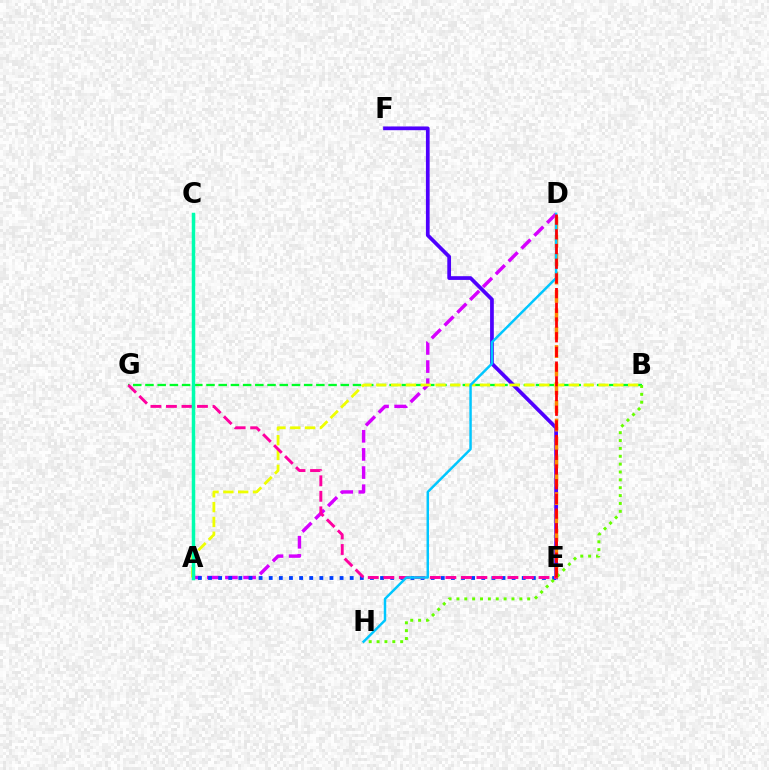{('B', 'G'): [{'color': '#00ff27', 'line_style': 'dashed', 'thickness': 1.66}], ('A', 'D'): [{'color': '#d600ff', 'line_style': 'dashed', 'thickness': 2.46}], ('A', 'E'): [{'color': '#003fff', 'line_style': 'dotted', 'thickness': 2.75}], ('E', 'F'): [{'color': '#4f00ff', 'line_style': 'solid', 'thickness': 2.69}], ('D', 'E'): [{'color': '#ff8800', 'line_style': 'dashed', 'thickness': 2.5}, {'color': '#ff0000', 'line_style': 'dashed', 'thickness': 2.0}], ('B', 'H'): [{'color': '#66ff00', 'line_style': 'dotted', 'thickness': 2.14}], ('A', 'B'): [{'color': '#eeff00', 'line_style': 'dashed', 'thickness': 2.01}], ('E', 'G'): [{'color': '#ff00a0', 'line_style': 'dashed', 'thickness': 2.11}], ('A', 'C'): [{'color': '#00ffaf', 'line_style': 'solid', 'thickness': 2.52}], ('D', 'H'): [{'color': '#00c7ff', 'line_style': 'solid', 'thickness': 1.78}]}